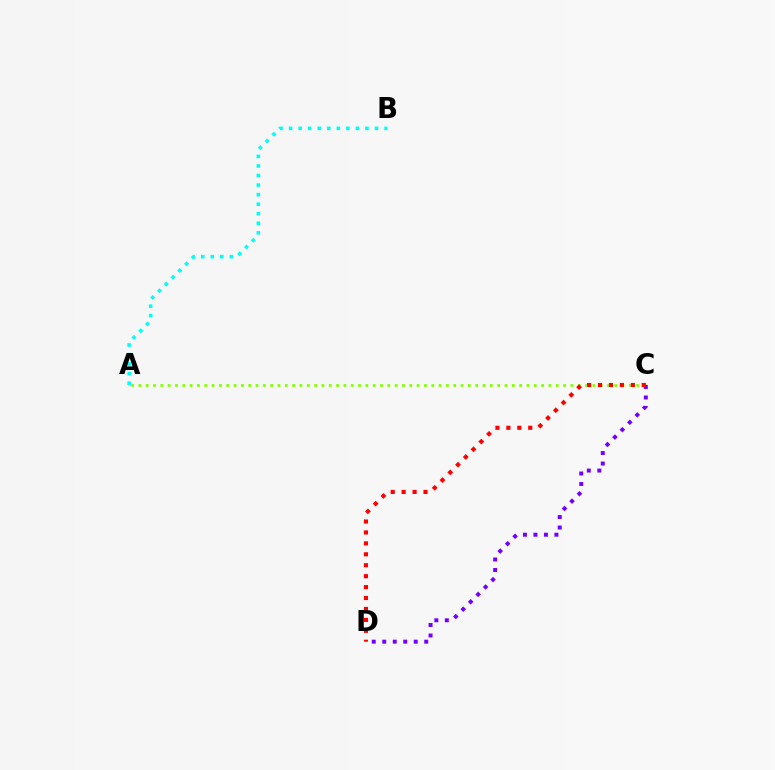{('A', 'C'): [{'color': '#84ff00', 'line_style': 'dotted', 'thickness': 1.99}], ('C', 'D'): [{'color': '#7200ff', 'line_style': 'dotted', 'thickness': 2.85}, {'color': '#ff0000', 'line_style': 'dotted', 'thickness': 2.97}], ('A', 'B'): [{'color': '#00fff6', 'line_style': 'dotted', 'thickness': 2.6}]}